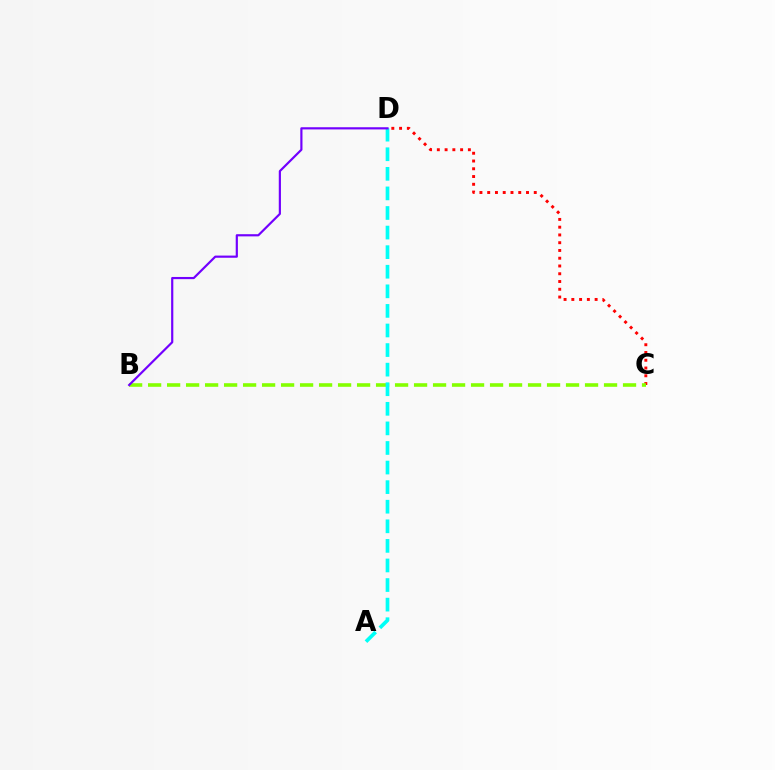{('C', 'D'): [{'color': '#ff0000', 'line_style': 'dotted', 'thickness': 2.11}], ('B', 'C'): [{'color': '#84ff00', 'line_style': 'dashed', 'thickness': 2.58}], ('A', 'D'): [{'color': '#00fff6', 'line_style': 'dashed', 'thickness': 2.66}], ('B', 'D'): [{'color': '#7200ff', 'line_style': 'solid', 'thickness': 1.57}]}